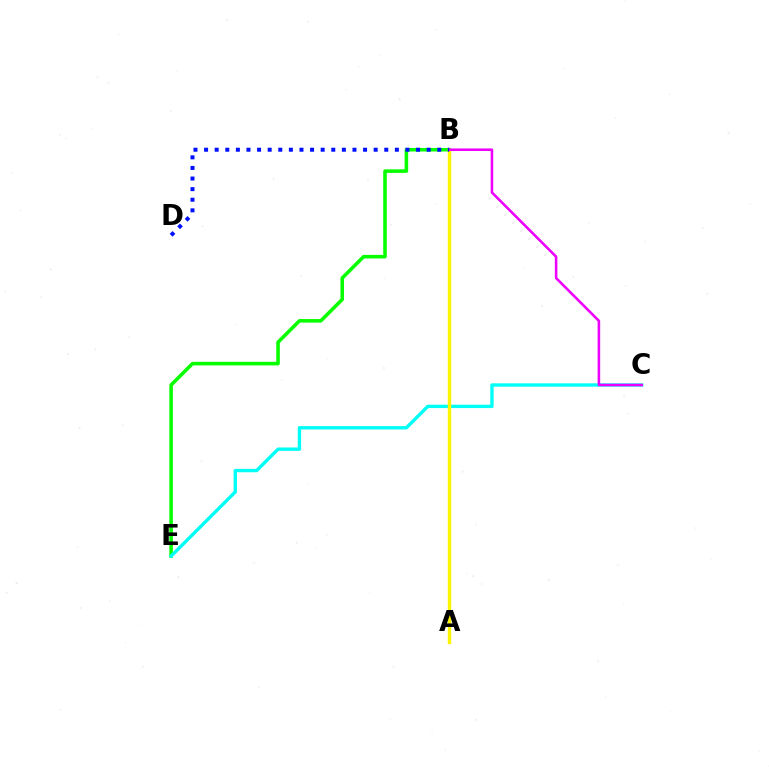{('A', 'B'): [{'color': '#ff0000', 'line_style': 'dotted', 'thickness': 2.17}, {'color': '#fcf500', 'line_style': 'solid', 'thickness': 2.44}], ('B', 'E'): [{'color': '#08ff00', 'line_style': 'solid', 'thickness': 2.57}], ('C', 'E'): [{'color': '#00fff6', 'line_style': 'solid', 'thickness': 2.43}], ('B', 'C'): [{'color': '#ee00ff', 'line_style': 'solid', 'thickness': 1.85}], ('B', 'D'): [{'color': '#0010ff', 'line_style': 'dotted', 'thickness': 2.88}]}